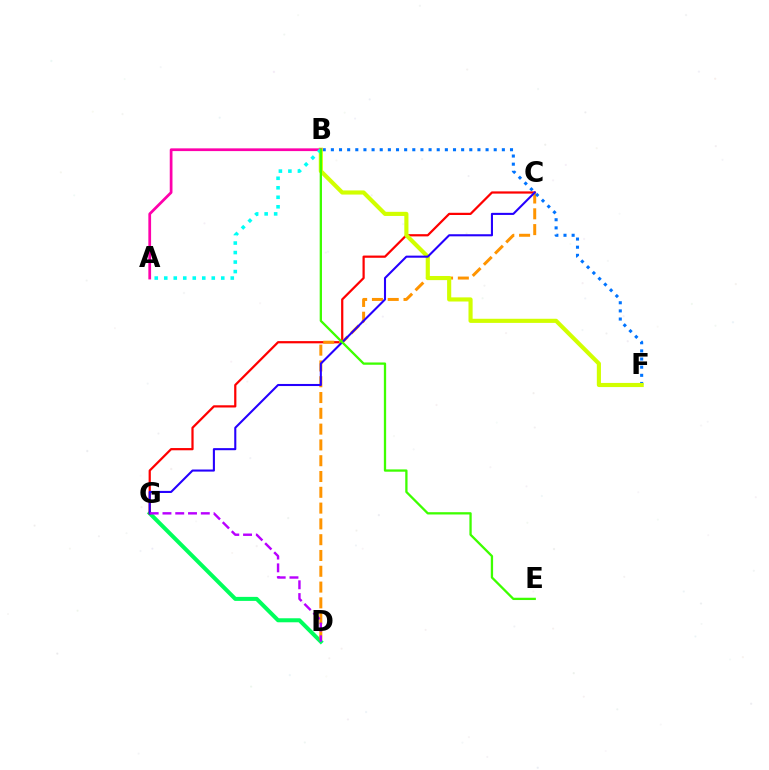{('D', 'G'): [{'color': '#00ff5c', 'line_style': 'solid', 'thickness': 2.89}, {'color': '#b900ff', 'line_style': 'dashed', 'thickness': 1.74}], ('C', 'G'): [{'color': '#ff0000', 'line_style': 'solid', 'thickness': 1.6}, {'color': '#2500ff', 'line_style': 'solid', 'thickness': 1.5}], ('C', 'D'): [{'color': '#ff9400', 'line_style': 'dashed', 'thickness': 2.15}], ('B', 'F'): [{'color': '#0074ff', 'line_style': 'dotted', 'thickness': 2.21}, {'color': '#d1ff00', 'line_style': 'solid', 'thickness': 2.98}], ('A', 'B'): [{'color': '#ff00ac', 'line_style': 'solid', 'thickness': 1.97}, {'color': '#00fff6', 'line_style': 'dotted', 'thickness': 2.58}], ('B', 'E'): [{'color': '#3dff00', 'line_style': 'solid', 'thickness': 1.65}]}